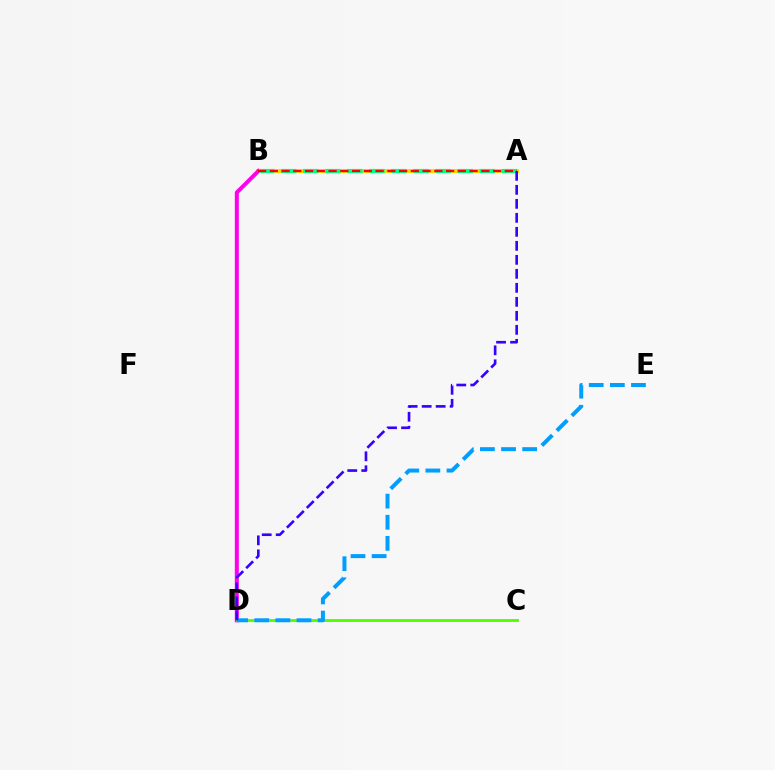{('A', 'B'): [{'color': '#ffd500', 'line_style': 'solid', 'thickness': 2.9}, {'color': '#00ff86', 'line_style': 'dashed', 'thickness': 3.0}, {'color': '#ff0000', 'line_style': 'dashed', 'thickness': 1.6}], ('B', 'D'): [{'color': '#ff00ed', 'line_style': 'solid', 'thickness': 2.89}], ('C', 'D'): [{'color': '#4fff00', 'line_style': 'solid', 'thickness': 2.04}], ('D', 'E'): [{'color': '#009eff', 'line_style': 'dashed', 'thickness': 2.87}], ('A', 'D'): [{'color': '#3700ff', 'line_style': 'dashed', 'thickness': 1.9}]}